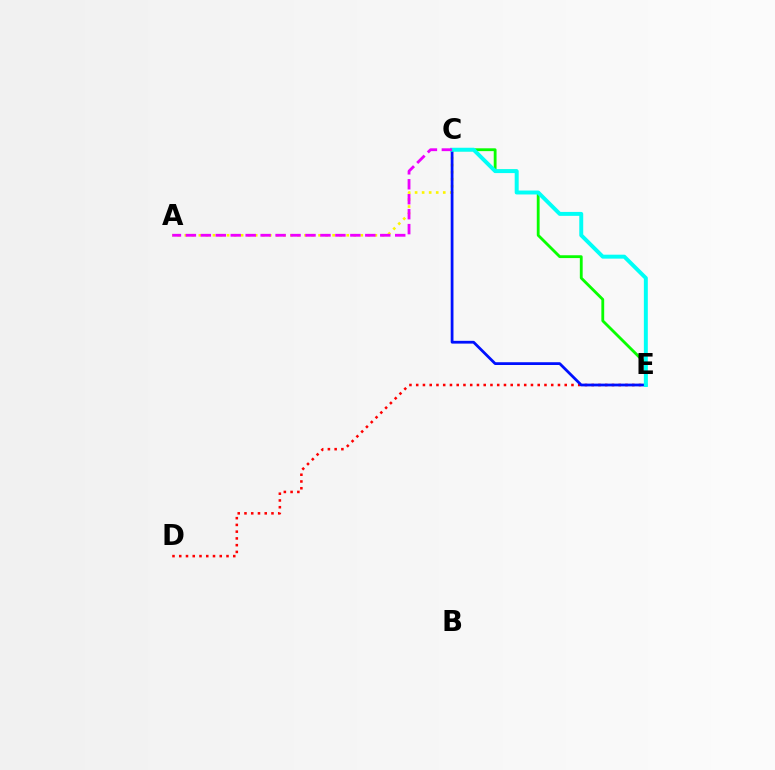{('D', 'E'): [{'color': '#ff0000', 'line_style': 'dotted', 'thickness': 1.83}], ('A', 'C'): [{'color': '#fcf500', 'line_style': 'dotted', 'thickness': 1.91}, {'color': '#ee00ff', 'line_style': 'dashed', 'thickness': 2.03}], ('C', 'E'): [{'color': '#0010ff', 'line_style': 'solid', 'thickness': 1.99}, {'color': '#08ff00', 'line_style': 'solid', 'thickness': 2.03}, {'color': '#00fff6', 'line_style': 'solid', 'thickness': 2.84}]}